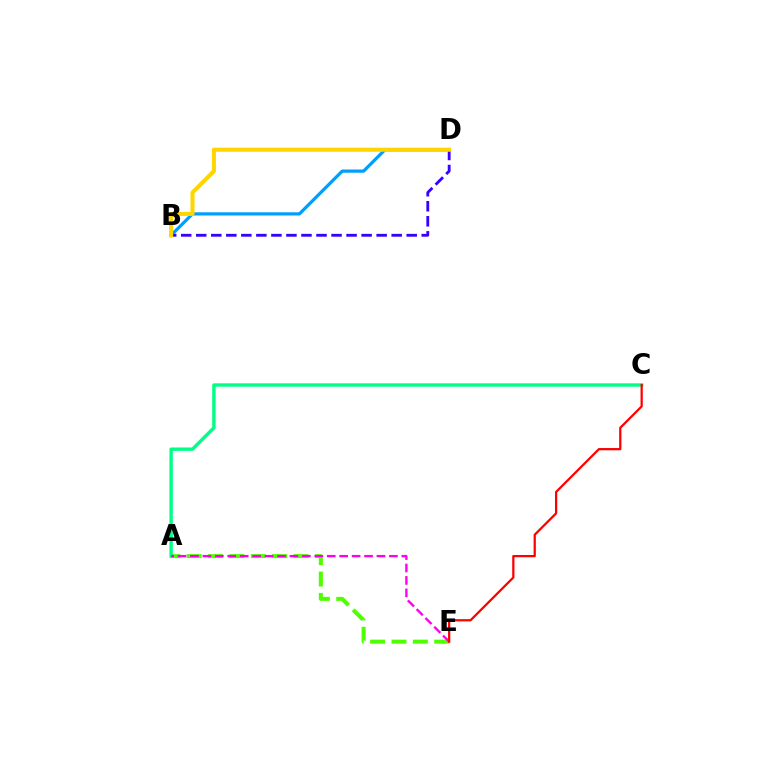{('B', 'D'): [{'color': '#009eff', 'line_style': 'solid', 'thickness': 2.32}, {'color': '#3700ff', 'line_style': 'dashed', 'thickness': 2.04}, {'color': '#ffd500', 'line_style': 'solid', 'thickness': 2.93}], ('A', 'E'): [{'color': '#4fff00', 'line_style': 'dashed', 'thickness': 2.9}, {'color': '#ff00ed', 'line_style': 'dashed', 'thickness': 1.69}], ('A', 'C'): [{'color': '#00ff86', 'line_style': 'solid', 'thickness': 2.44}], ('C', 'E'): [{'color': '#ff0000', 'line_style': 'solid', 'thickness': 1.62}]}